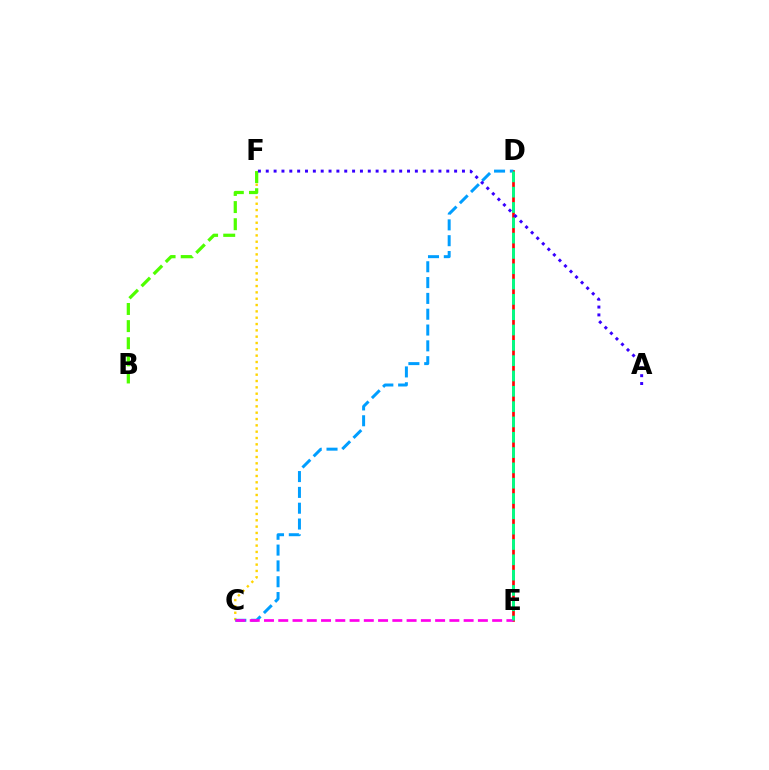{('D', 'E'): [{'color': '#ff0000', 'line_style': 'solid', 'thickness': 1.93}, {'color': '#00ff86', 'line_style': 'dashed', 'thickness': 2.08}], ('C', 'F'): [{'color': '#ffd500', 'line_style': 'dotted', 'thickness': 1.72}], ('C', 'D'): [{'color': '#009eff', 'line_style': 'dashed', 'thickness': 2.15}], ('B', 'F'): [{'color': '#4fff00', 'line_style': 'dashed', 'thickness': 2.33}], ('C', 'E'): [{'color': '#ff00ed', 'line_style': 'dashed', 'thickness': 1.94}], ('A', 'F'): [{'color': '#3700ff', 'line_style': 'dotted', 'thickness': 2.13}]}